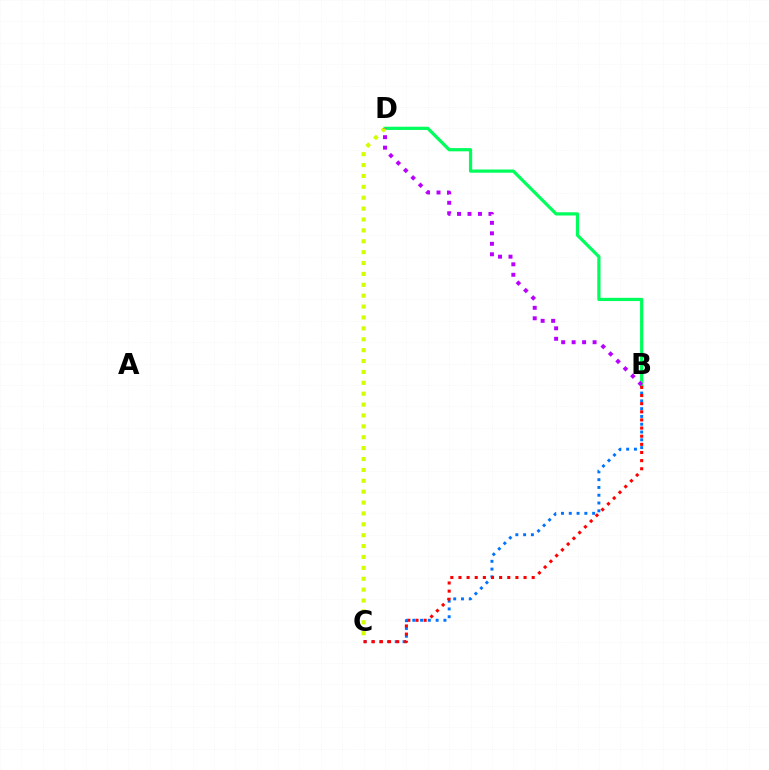{('B', 'C'): [{'color': '#0074ff', 'line_style': 'dotted', 'thickness': 2.12}, {'color': '#ff0000', 'line_style': 'dotted', 'thickness': 2.21}], ('B', 'D'): [{'color': '#00ff5c', 'line_style': 'solid', 'thickness': 2.32}, {'color': '#b900ff', 'line_style': 'dotted', 'thickness': 2.85}], ('C', 'D'): [{'color': '#d1ff00', 'line_style': 'dotted', 'thickness': 2.96}]}